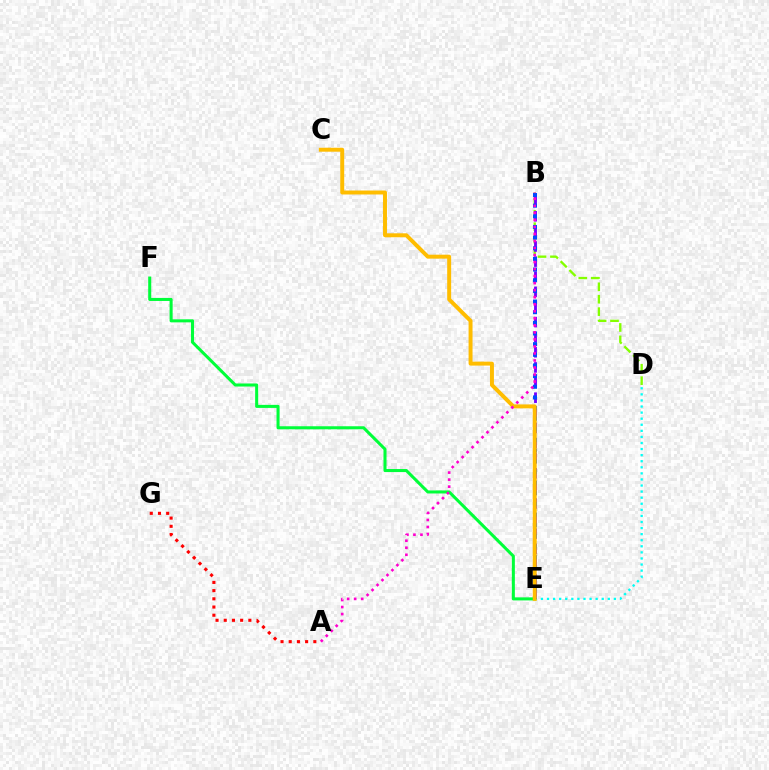{('B', 'D'): [{'color': '#84ff00', 'line_style': 'dashed', 'thickness': 1.69}], ('E', 'F'): [{'color': '#00ff39', 'line_style': 'solid', 'thickness': 2.2}], ('A', 'G'): [{'color': '#ff0000', 'line_style': 'dotted', 'thickness': 2.23}], ('B', 'E'): [{'color': '#7200ff', 'line_style': 'dashed', 'thickness': 2.05}, {'color': '#004bff', 'line_style': 'dotted', 'thickness': 2.89}], ('D', 'E'): [{'color': '#00fff6', 'line_style': 'dotted', 'thickness': 1.65}], ('C', 'E'): [{'color': '#ffbd00', 'line_style': 'solid', 'thickness': 2.85}], ('A', 'B'): [{'color': '#ff00cf', 'line_style': 'dotted', 'thickness': 1.91}]}